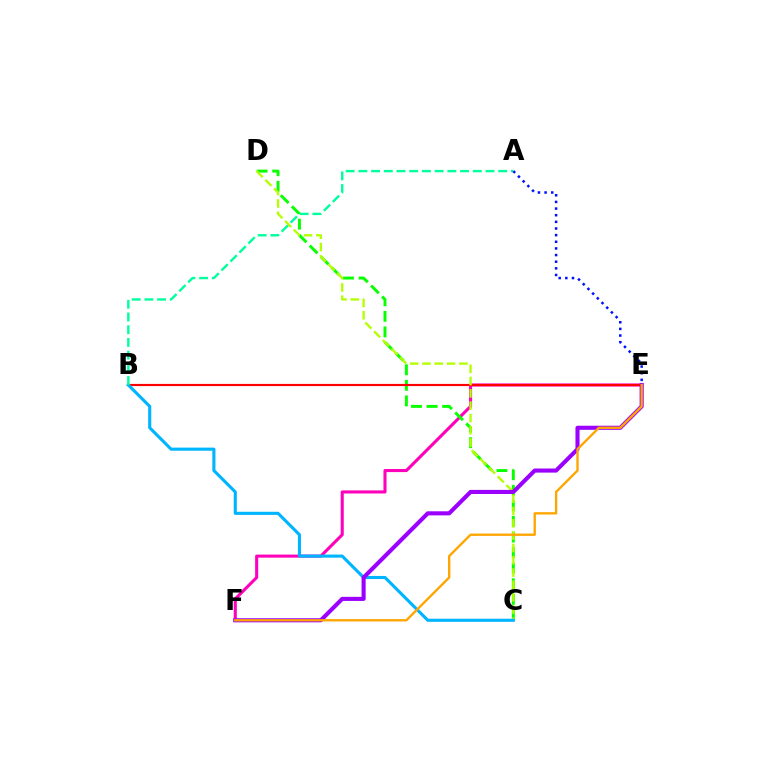{('E', 'F'): [{'color': '#ff00bd', 'line_style': 'solid', 'thickness': 2.22}, {'color': '#9b00ff', 'line_style': 'solid', 'thickness': 2.94}, {'color': '#ffa500', 'line_style': 'solid', 'thickness': 1.69}], ('C', 'D'): [{'color': '#08ff00', 'line_style': 'dashed', 'thickness': 2.12}, {'color': '#b3ff00', 'line_style': 'dashed', 'thickness': 1.67}], ('B', 'E'): [{'color': '#ff0000', 'line_style': 'solid', 'thickness': 1.56}], ('B', 'C'): [{'color': '#00b5ff', 'line_style': 'solid', 'thickness': 2.23}], ('A', 'B'): [{'color': '#00ff9d', 'line_style': 'dashed', 'thickness': 1.73}], ('A', 'E'): [{'color': '#0010ff', 'line_style': 'dotted', 'thickness': 1.81}]}